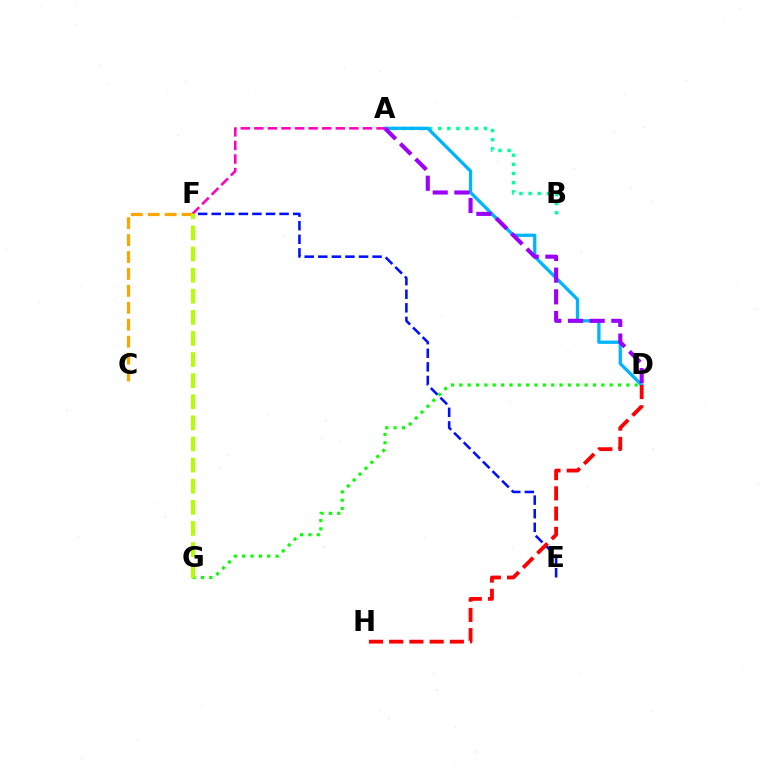{('D', 'G'): [{'color': '#08ff00', 'line_style': 'dotted', 'thickness': 2.27}], ('A', 'B'): [{'color': '#00ff9d', 'line_style': 'dotted', 'thickness': 2.48}], ('A', 'D'): [{'color': '#00b5ff', 'line_style': 'solid', 'thickness': 2.37}, {'color': '#9b00ff', 'line_style': 'dashed', 'thickness': 2.95}], ('E', 'F'): [{'color': '#0010ff', 'line_style': 'dashed', 'thickness': 1.84}], ('D', 'H'): [{'color': '#ff0000', 'line_style': 'dashed', 'thickness': 2.75}], ('A', 'F'): [{'color': '#ff00bd', 'line_style': 'dashed', 'thickness': 1.84}], ('C', 'F'): [{'color': '#ffa500', 'line_style': 'dashed', 'thickness': 2.3}], ('F', 'G'): [{'color': '#b3ff00', 'line_style': 'dashed', 'thickness': 2.87}]}